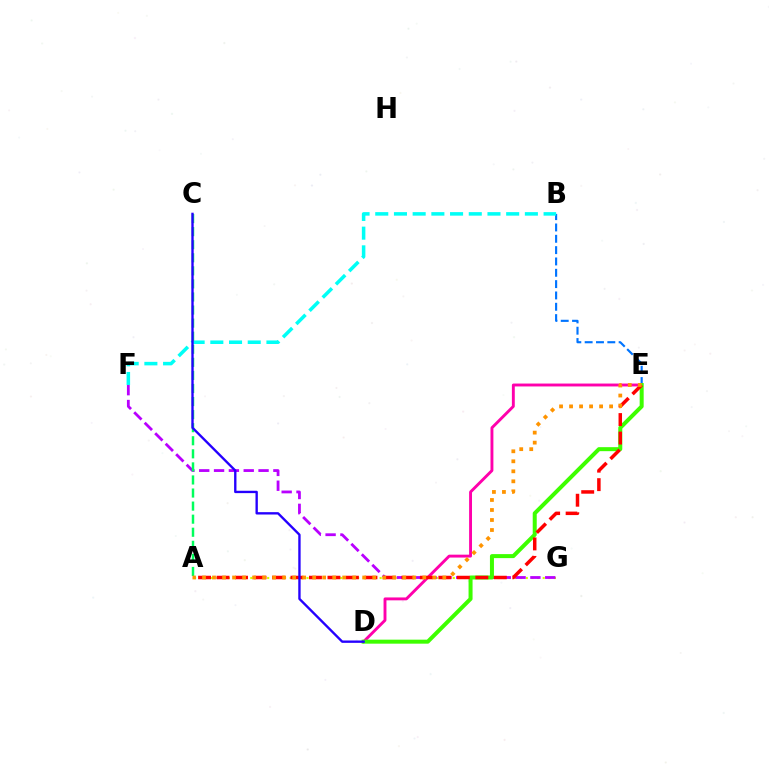{('A', 'G'): [{'color': '#d1ff00', 'line_style': 'dotted', 'thickness': 1.53}], ('F', 'G'): [{'color': '#b900ff', 'line_style': 'dashed', 'thickness': 2.02}], ('B', 'E'): [{'color': '#0074ff', 'line_style': 'dashed', 'thickness': 1.54}], ('D', 'E'): [{'color': '#ff00ac', 'line_style': 'solid', 'thickness': 2.09}, {'color': '#3dff00', 'line_style': 'solid', 'thickness': 2.88}], ('B', 'F'): [{'color': '#00fff6', 'line_style': 'dashed', 'thickness': 2.54}], ('A', 'C'): [{'color': '#00ff5c', 'line_style': 'dashed', 'thickness': 1.78}], ('A', 'E'): [{'color': '#ff0000', 'line_style': 'dashed', 'thickness': 2.51}, {'color': '#ff9400', 'line_style': 'dotted', 'thickness': 2.72}], ('C', 'D'): [{'color': '#2500ff', 'line_style': 'solid', 'thickness': 1.7}]}